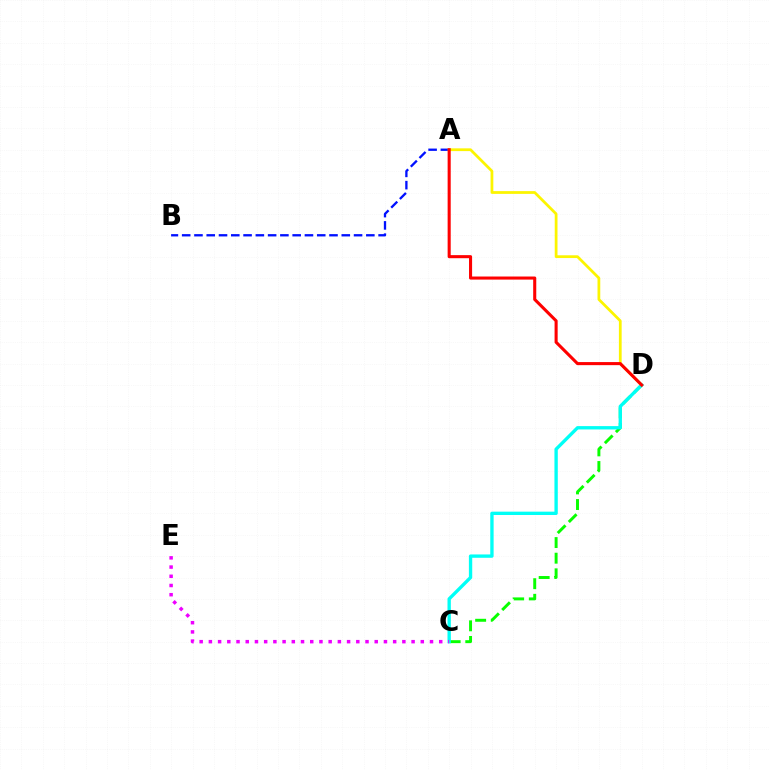{('C', 'D'): [{'color': '#08ff00', 'line_style': 'dashed', 'thickness': 2.12}, {'color': '#00fff6', 'line_style': 'solid', 'thickness': 2.41}], ('A', 'B'): [{'color': '#0010ff', 'line_style': 'dashed', 'thickness': 1.67}], ('A', 'D'): [{'color': '#fcf500', 'line_style': 'solid', 'thickness': 1.99}, {'color': '#ff0000', 'line_style': 'solid', 'thickness': 2.22}], ('C', 'E'): [{'color': '#ee00ff', 'line_style': 'dotted', 'thickness': 2.5}]}